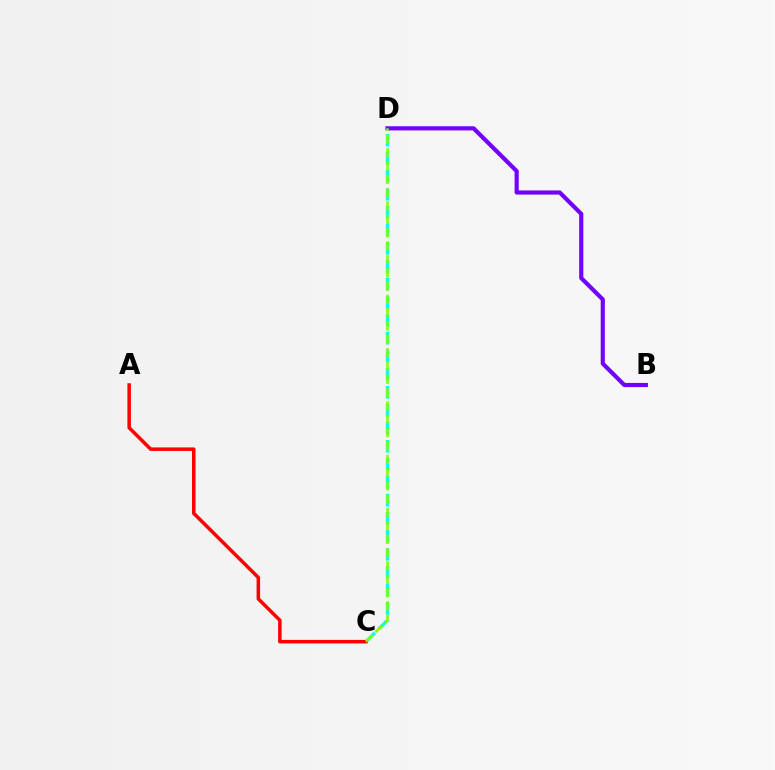{('B', 'D'): [{'color': '#7200ff', 'line_style': 'solid', 'thickness': 2.99}], ('C', 'D'): [{'color': '#00fff6', 'line_style': 'dashed', 'thickness': 2.45}, {'color': '#84ff00', 'line_style': 'dashed', 'thickness': 1.81}], ('A', 'C'): [{'color': '#ff0000', 'line_style': 'solid', 'thickness': 2.53}]}